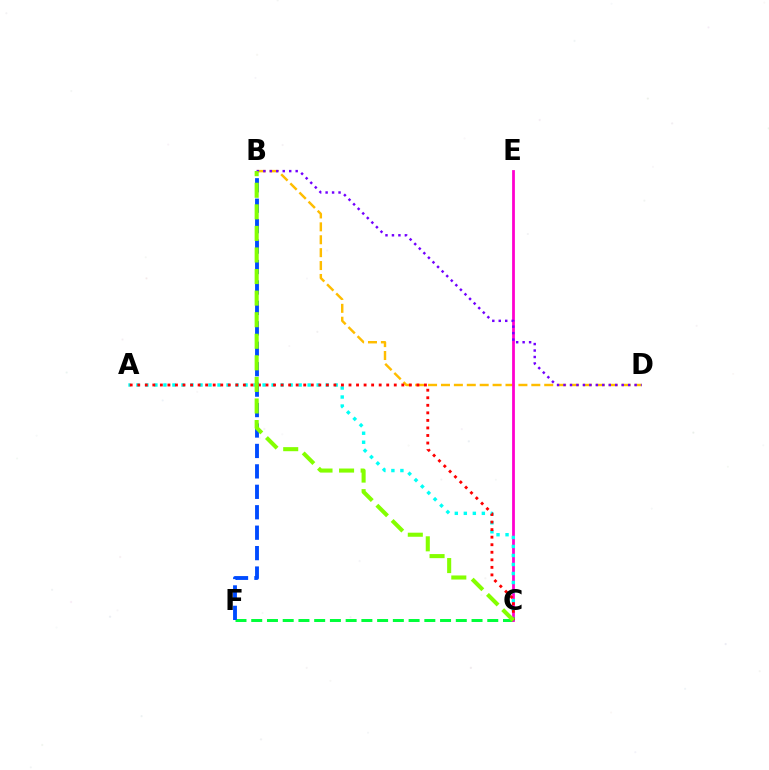{('C', 'F'): [{'color': '#00ff39', 'line_style': 'dashed', 'thickness': 2.14}], ('B', 'D'): [{'color': '#ffbd00', 'line_style': 'dashed', 'thickness': 1.75}, {'color': '#7200ff', 'line_style': 'dotted', 'thickness': 1.76}], ('C', 'E'): [{'color': '#ff00cf', 'line_style': 'solid', 'thickness': 2.0}], ('A', 'C'): [{'color': '#00fff6', 'line_style': 'dotted', 'thickness': 2.45}, {'color': '#ff0000', 'line_style': 'dotted', 'thickness': 2.05}], ('B', 'F'): [{'color': '#004bff', 'line_style': 'dashed', 'thickness': 2.78}], ('B', 'C'): [{'color': '#84ff00', 'line_style': 'dashed', 'thickness': 2.93}]}